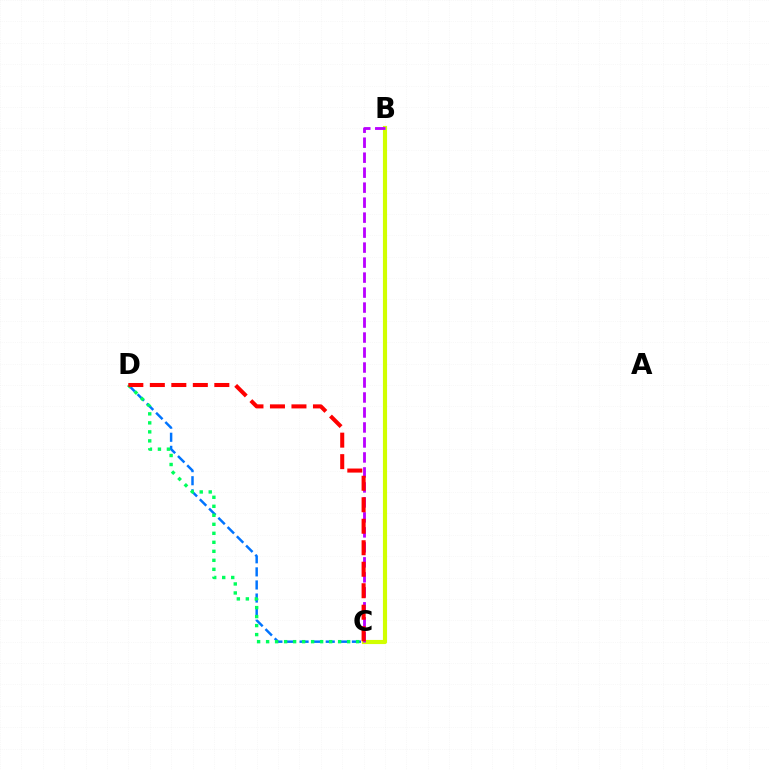{('C', 'D'): [{'color': '#0074ff', 'line_style': 'dashed', 'thickness': 1.78}, {'color': '#00ff5c', 'line_style': 'dotted', 'thickness': 2.45}, {'color': '#ff0000', 'line_style': 'dashed', 'thickness': 2.92}], ('B', 'C'): [{'color': '#d1ff00', 'line_style': 'solid', 'thickness': 2.98}, {'color': '#b900ff', 'line_style': 'dashed', 'thickness': 2.04}]}